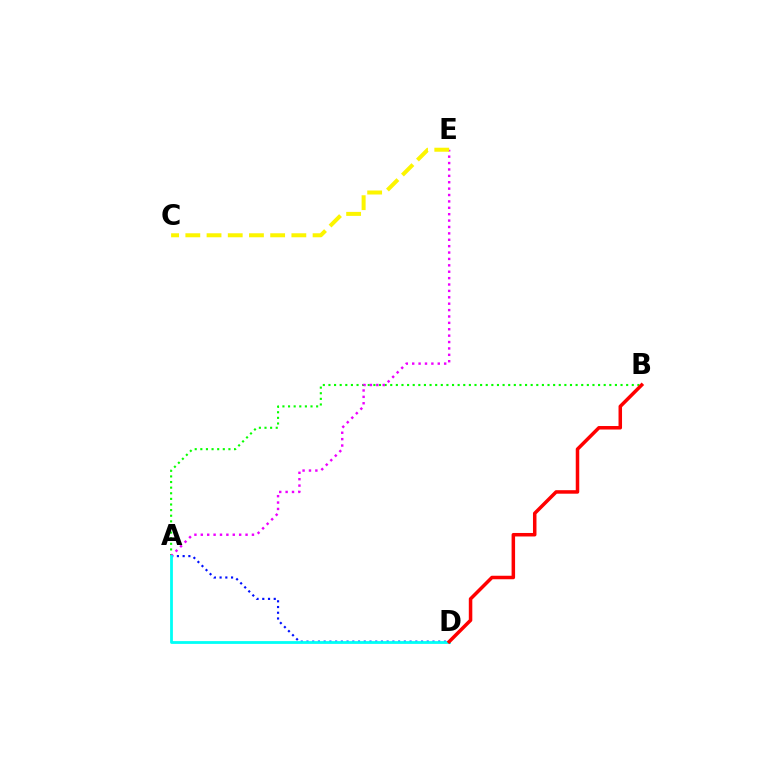{('A', 'B'): [{'color': '#08ff00', 'line_style': 'dotted', 'thickness': 1.53}], ('A', 'D'): [{'color': '#0010ff', 'line_style': 'dotted', 'thickness': 1.56}, {'color': '#00fff6', 'line_style': 'solid', 'thickness': 2.01}], ('A', 'E'): [{'color': '#ee00ff', 'line_style': 'dotted', 'thickness': 1.74}], ('C', 'E'): [{'color': '#fcf500', 'line_style': 'dashed', 'thickness': 2.88}], ('B', 'D'): [{'color': '#ff0000', 'line_style': 'solid', 'thickness': 2.52}]}